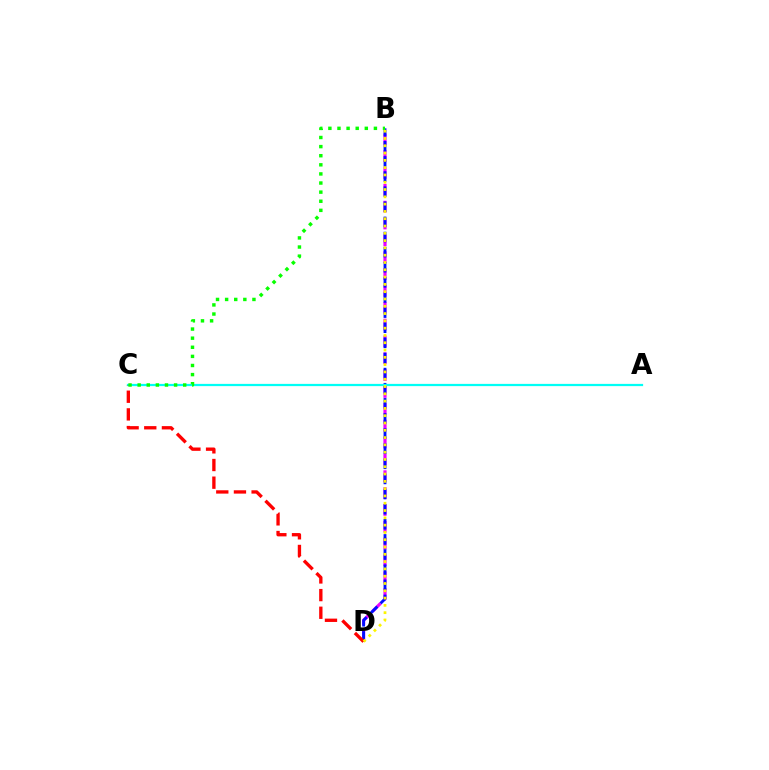{('B', 'D'): [{'color': '#ee00ff', 'line_style': 'dashed', 'thickness': 2.29}, {'color': '#0010ff', 'line_style': 'dashed', 'thickness': 2.05}, {'color': '#fcf500', 'line_style': 'dotted', 'thickness': 1.98}], ('A', 'C'): [{'color': '#00fff6', 'line_style': 'solid', 'thickness': 1.61}], ('C', 'D'): [{'color': '#ff0000', 'line_style': 'dashed', 'thickness': 2.4}], ('B', 'C'): [{'color': '#08ff00', 'line_style': 'dotted', 'thickness': 2.47}]}